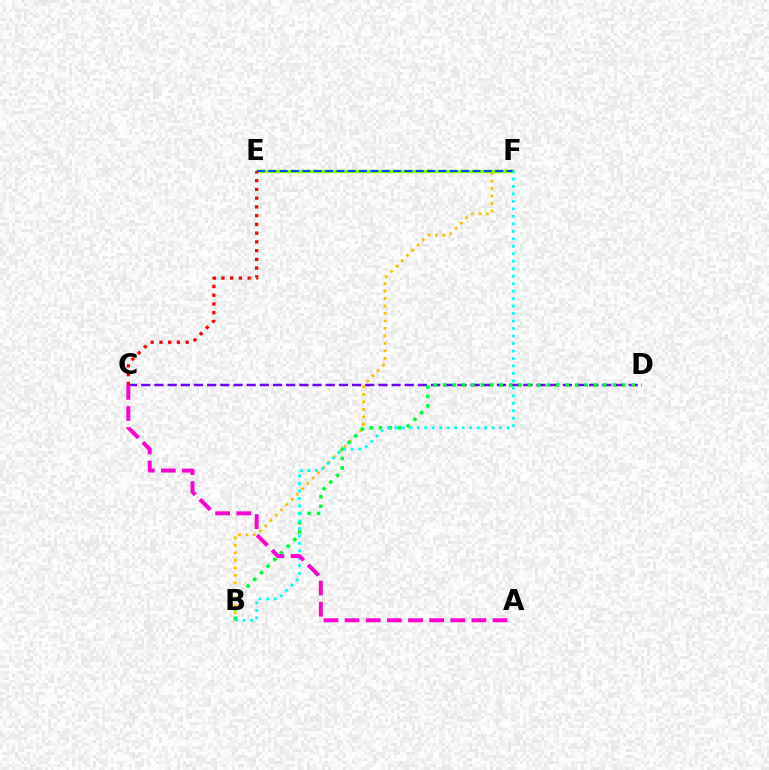{('B', 'F'): [{'color': '#ffbd00', 'line_style': 'dotted', 'thickness': 2.03}, {'color': '#00fff6', 'line_style': 'dotted', 'thickness': 2.03}], ('C', 'D'): [{'color': '#7200ff', 'line_style': 'dashed', 'thickness': 1.79}], ('B', 'D'): [{'color': '#00ff39', 'line_style': 'dotted', 'thickness': 2.56}], ('E', 'F'): [{'color': '#84ff00', 'line_style': 'solid', 'thickness': 2.38}, {'color': '#004bff', 'line_style': 'dashed', 'thickness': 1.54}], ('C', 'E'): [{'color': '#ff0000', 'line_style': 'dotted', 'thickness': 2.37}], ('A', 'C'): [{'color': '#ff00cf', 'line_style': 'dashed', 'thickness': 2.87}]}